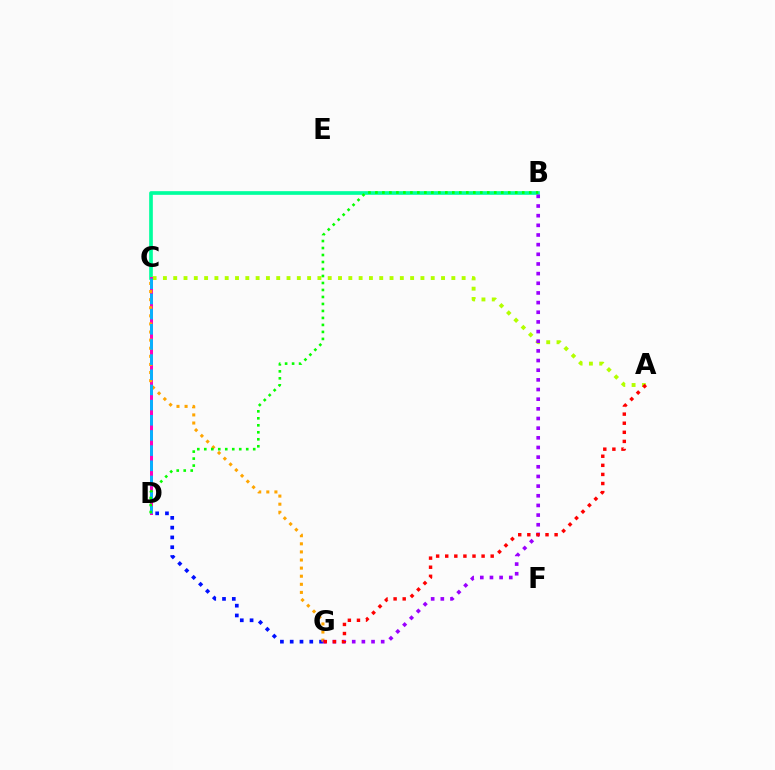{('B', 'C'): [{'color': '#00ff9d', 'line_style': 'solid', 'thickness': 2.64}], ('A', 'C'): [{'color': '#b3ff00', 'line_style': 'dotted', 'thickness': 2.8}], ('D', 'G'): [{'color': '#0010ff', 'line_style': 'dotted', 'thickness': 2.66}], ('C', 'D'): [{'color': '#ff00bd', 'line_style': 'solid', 'thickness': 2.16}, {'color': '#00b5ff', 'line_style': 'dashed', 'thickness': 2.06}], ('C', 'G'): [{'color': '#ffa500', 'line_style': 'dotted', 'thickness': 2.2}], ('B', 'G'): [{'color': '#9b00ff', 'line_style': 'dotted', 'thickness': 2.62}], ('A', 'G'): [{'color': '#ff0000', 'line_style': 'dotted', 'thickness': 2.47}], ('B', 'D'): [{'color': '#08ff00', 'line_style': 'dotted', 'thickness': 1.9}]}